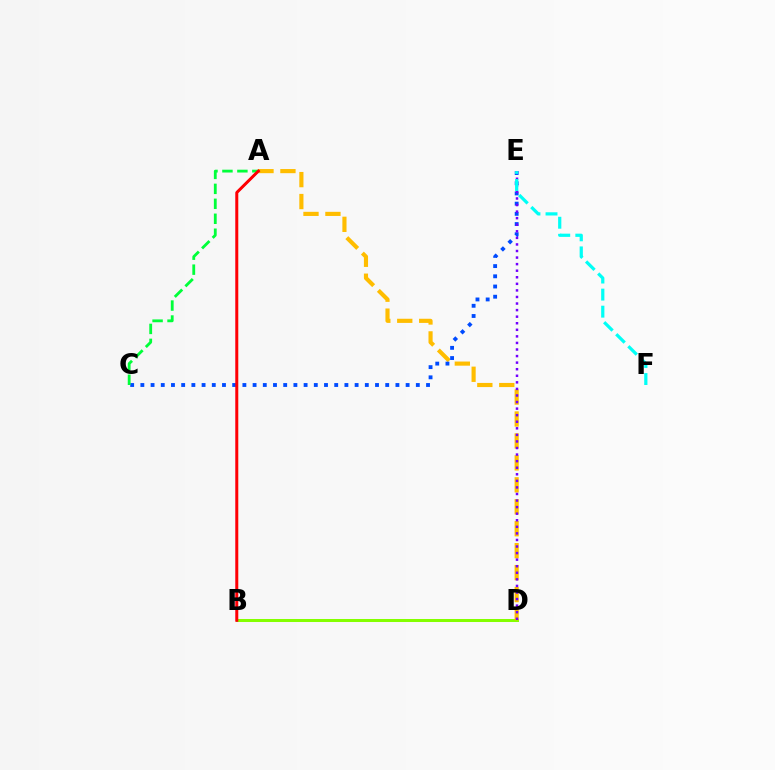{('B', 'D'): [{'color': '#84ff00', 'line_style': 'solid', 'thickness': 2.17}], ('A', 'D'): [{'color': '#ffbd00', 'line_style': 'dashed', 'thickness': 2.98}], ('C', 'E'): [{'color': '#004bff', 'line_style': 'dotted', 'thickness': 2.77}], ('A', 'B'): [{'color': '#ff00cf', 'line_style': 'solid', 'thickness': 1.51}, {'color': '#ff0000', 'line_style': 'solid', 'thickness': 2.12}], ('A', 'C'): [{'color': '#00ff39', 'line_style': 'dashed', 'thickness': 2.03}], ('D', 'E'): [{'color': '#7200ff', 'line_style': 'dotted', 'thickness': 1.78}], ('E', 'F'): [{'color': '#00fff6', 'line_style': 'dashed', 'thickness': 2.32}]}